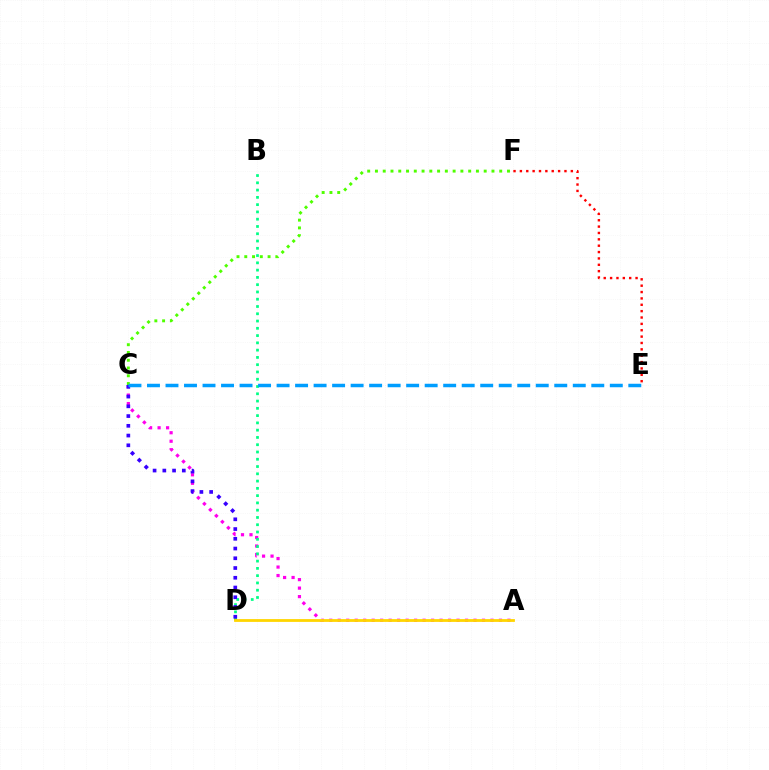{('A', 'C'): [{'color': '#ff00ed', 'line_style': 'dotted', 'thickness': 2.31}], ('E', 'F'): [{'color': '#ff0000', 'line_style': 'dotted', 'thickness': 1.73}], ('B', 'D'): [{'color': '#00ff86', 'line_style': 'dotted', 'thickness': 1.98}], ('C', 'D'): [{'color': '#3700ff', 'line_style': 'dotted', 'thickness': 2.65}], ('A', 'D'): [{'color': '#ffd500', 'line_style': 'solid', 'thickness': 2.02}], ('C', 'F'): [{'color': '#4fff00', 'line_style': 'dotted', 'thickness': 2.11}], ('C', 'E'): [{'color': '#009eff', 'line_style': 'dashed', 'thickness': 2.51}]}